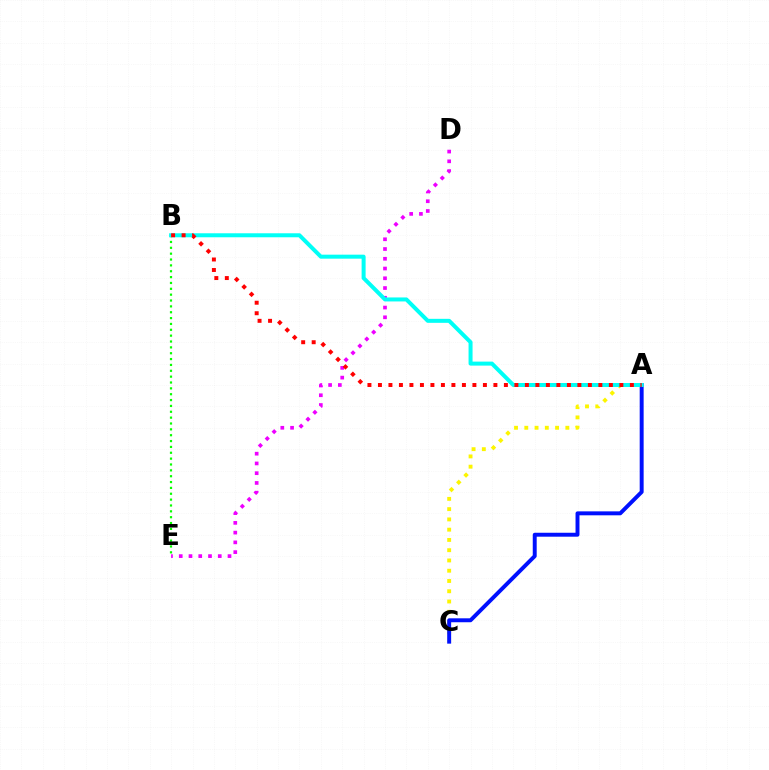{('B', 'E'): [{'color': '#08ff00', 'line_style': 'dotted', 'thickness': 1.59}], ('D', 'E'): [{'color': '#ee00ff', 'line_style': 'dotted', 'thickness': 2.65}], ('A', 'C'): [{'color': '#fcf500', 'line_style': 'dotted', 'thickness': 2.79}, {'color': '#0010ff', 'line_style': 'solid', 'thickness': 2.84}], ('A', 'B'): [{'color': '#00fff6', 'line_style': 'solid', 'thickness': 2.88}, {'color': '#ff0000', 'line_style': 'dotted', 'thickness': 2.85}]}